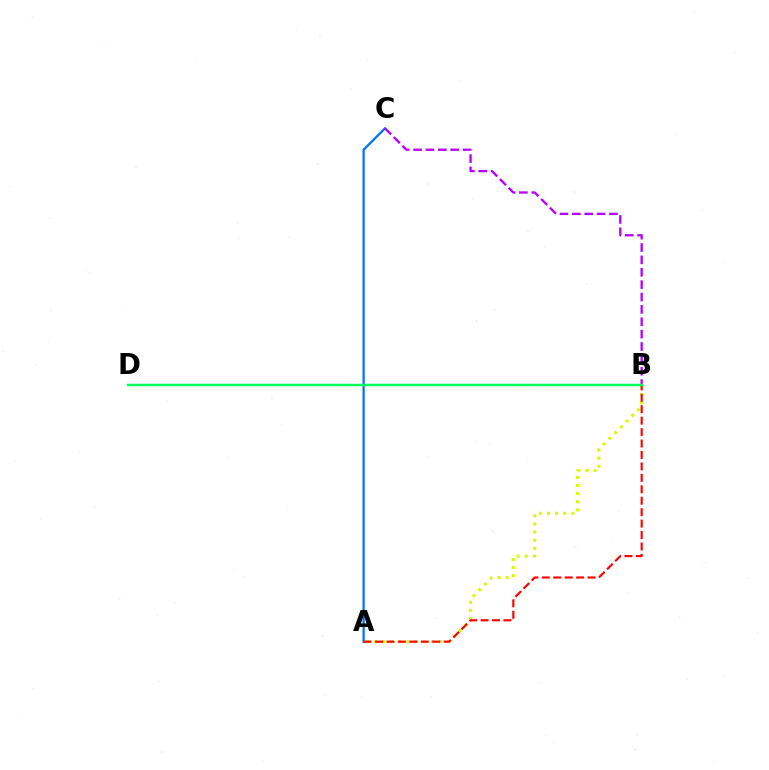{('A', 'B'): [{'color': '#d1ff00', 'line_style': 'dotted', 'thickness': 2.21}, {'color': '#ff0000', 'line_style': 'dashed', 'thickness': 1.55}], ('A', 'C'): [{'color': '#0074ff', 'line_style': 'solid', 'thickness': 1.63}], ('B', 'C'): [{'color': '#b900ff', 'line_style': 'dashed', 'thickness': 1.68}], ('B', 'D'): [{'color': '#00ff5c', 'line_style': 'solid', 'thickness': 1.77}]}